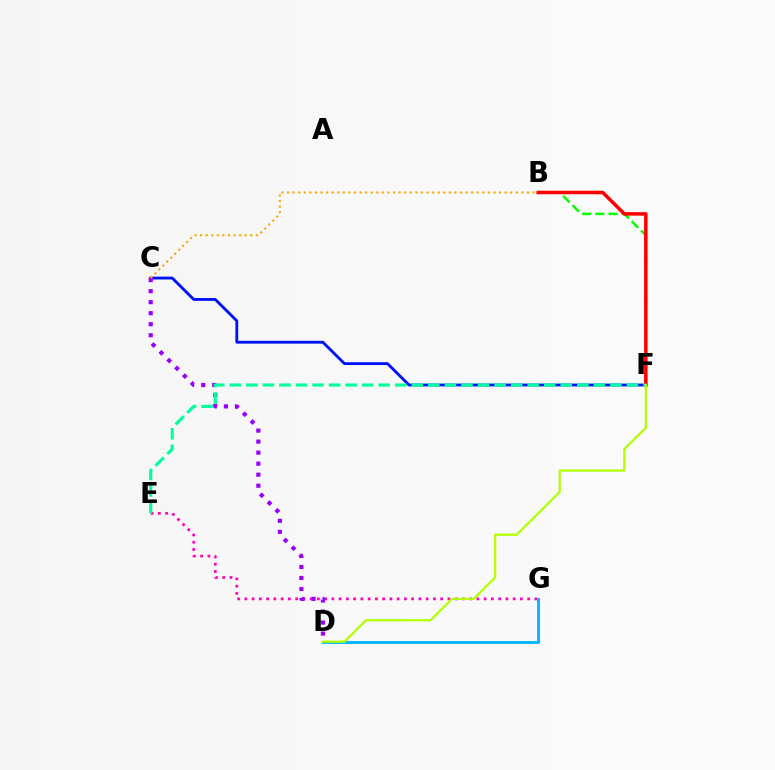{('E', 'G'): [{'color': '#ff00bd', 'line_style': 'dotted', 'thickness': 1.97}], ('C', 'F'): [{'color': '#0010ff', 'line_style': 'solid', 'thickness': 2.03}], ('C', 'D'): [{'color': '#9b00ff', 'line_style': 'dotted', 'thickness': 2.99}], ('B', 'F'): [{'color': '#08ff00', 'line_style': 'dashed', 'thickness': 1.79}, {'color': '#ff0000', 'line_style': 'solid', 'thickness': 2.54}], ('D', 'G'): [{'color': '#00b5ff', 'line_style': 'solid', 'thickness': 2.04}], ('B', 'C'): [{'color': '#ffa500', 'line_style': 'dotted', 'thickness': 1.52}], ('E', 'F'): [{'color': '#00ff9d', 'line_style': 'dashed', 'thickness': 2.25}], ('D', 'F'): [{'color': '#b3ff00', 'line_style': 'solid', 'thickness': 1.61}]}